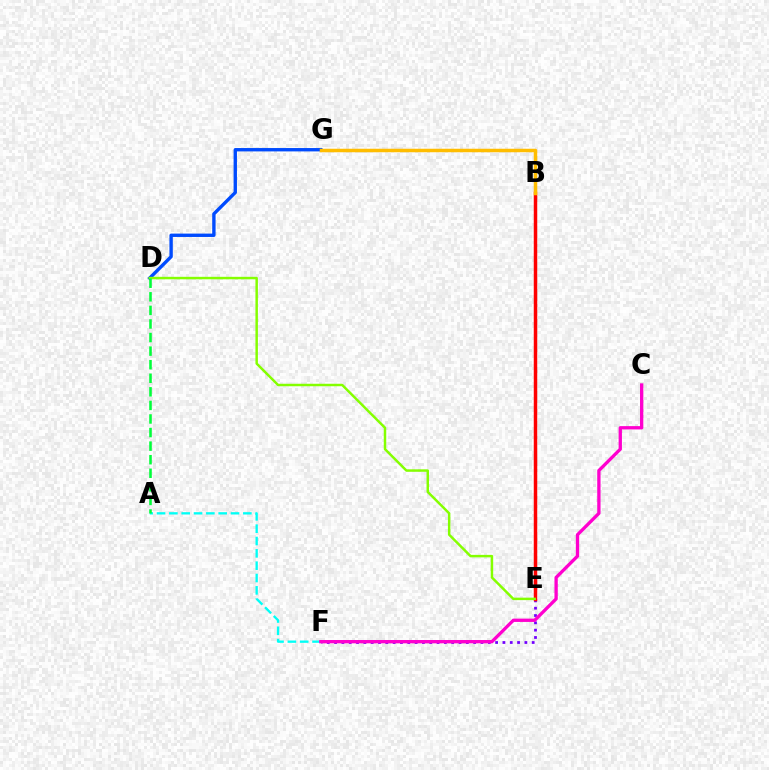{('D', 'G'): [{'color': '#004bff', 'line_style': 'solid', 'thickness': 2.43}], ('A', 'F'): [{'color': '#00fff6', 'line_style': 'dashed', 'thickness': 1.68}], ('E', 'F'): [{'color': '#7200ff', 'line_style': 'dotted', 'thickness': 1.99}], ('C', 'F'): [{'color': '#ff00cf', 'line_style': 'solid', 'thickness': 2.38}], ('B', 'E'): [{'color': '#ff0000', 'line_style': 'solid', 'thickness': 2.5}], ('D', 'E'): [{'color': '#84ff00', 'line_style': 'solid', 'thickness': 1.78}], ('A', 'D'): [{'color': '#00ff39', 'line_style': 'dashed', 'thickness': 1.84}], ('B', 'G'): [{'color': '#ffbd00', 'line_style': 'solid', 'thickness': 2.52}]}